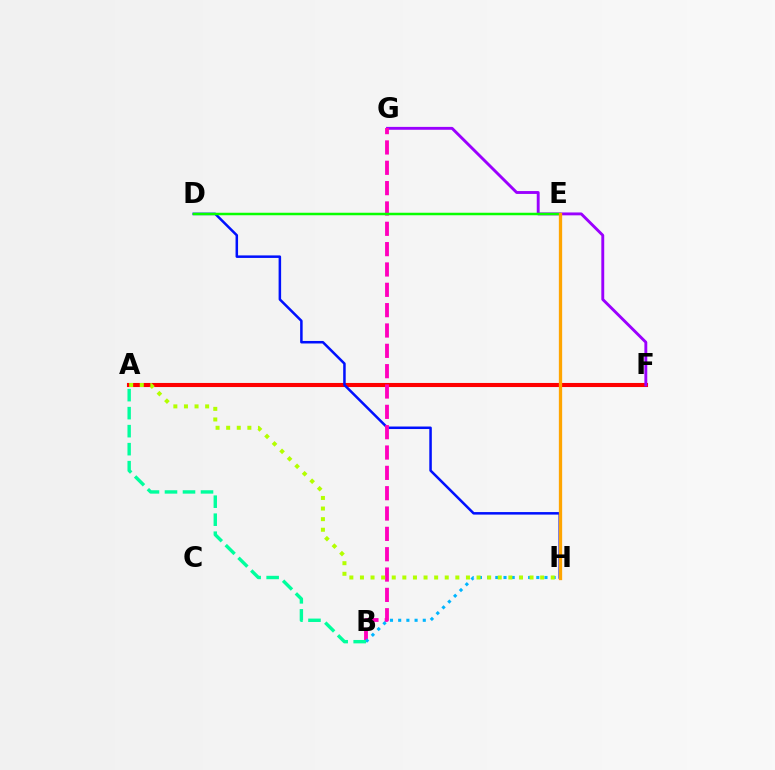{('A', 'F'): [{'color': '#ff0000', 'line_style': 'solid', 'thickness': 2.94}], ('F', 'G'): [{'color': '#9b00ff', 'line_style': 'solid', 'thickness': 2.08}], ('D', 'H'): [{'color': '#0010ff', 'line_style': 'solid', 'thickness': 1.81}], ('B', 'G'): [{'color': '#ff00bd', 'line_style': 'dashed', 'thickness': 2.76}], ('D', 'E'): [{'color': '#08ff00', 'line_style': 'solid', 'thickness': 1.8}], ('B', 'H'): [{'color': '#00b5ff', 'line_style': 'dotted', 'thickness': 2.23}], ('E', 'H'): [{'color': '#ffa500', 'line_style': 'solid', 'thickness': 2.37}], ('A', 'B'): [{'color': '#00ff9d', 'line_style': 'dashed', 'thickness': 2.45}], ('A', 'H'): [{'color': '#b3ff00', 'line_style': 'dotted', 'thickness': 2.88}]}